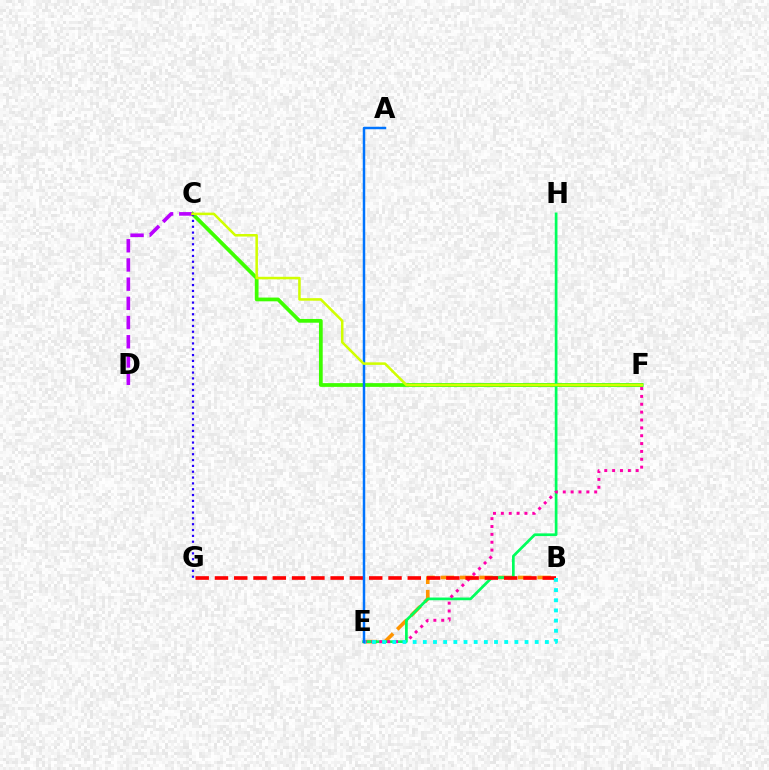{('C', 'F'): [{'color': '#3dff00', 'line_style': 'solid', 'thickness': 2.7}, {'color': '#d1ff00', 'line_style': 'solid', 'thickness': 1.83}], ('C', 'D'): [{'color': '#b900ff', 'line_style': 'dashed', 'thickness': 2.61}], ('B', 'E'): [{'color': '#ff9400', 'line_style': 'dashed', 'thickness': 2.63}, {'color': '#00fff6', 'line_style': 'dotted', 'thickness': 2.76}], ('E', 'H'): [{'color': '#00ff5c', 'line_style': 'solid', 'thickness': 1.95}], ('E', 'F'): [{'color': '#ff00ac', 'line_style': 'dotted', 'thickness': 2.14}], ('C', 'G'): [{'color': '#2500ff', 'line_style': 'dotted', 'thickness': 1.58}], ('B', 'G'): [{'color': '#ff0000', 'line_style': 'dashed', 'thickness': 2.62}], ('A', 'E'): [{'color': '#0074ff', 'line_style': 'solid', 'thickness': 1.78}]}